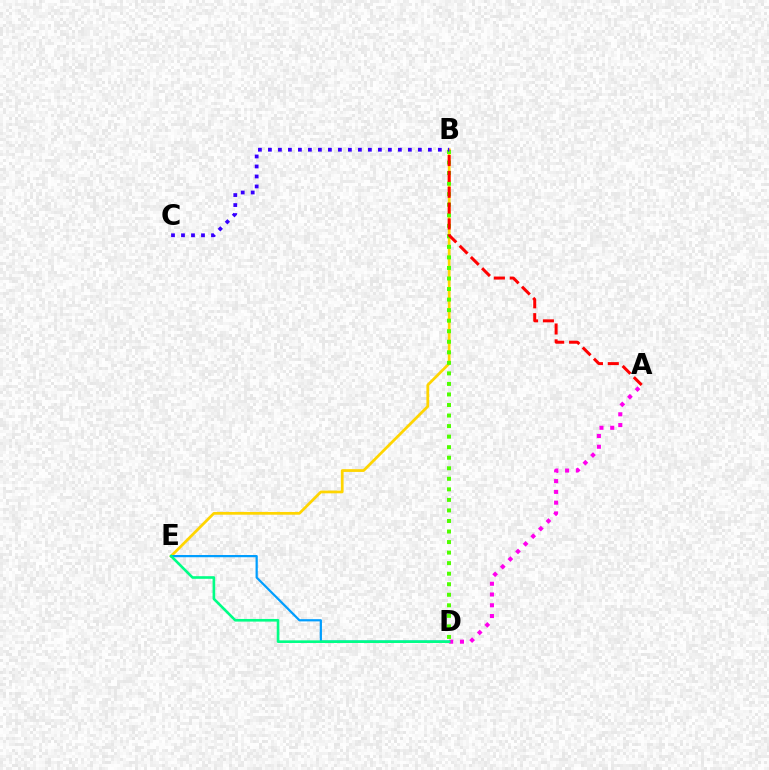{('B', 'E'): [{'color': '#ffd500', 'line_style': 'solid', 'thickness': 1.98}], ('D', 'E'): [{'color': '#009eff', 'line_style': 'solid', 'thickness': 1.6}, {'color': '#00ff86', 'line_style': 'solid', 'thickness': 1.89}], ('A', 'D'): [{'color': '#ff00ed', 'line_style': 'dotted', 'thickness': 2.93}], ('B', 'D'): [{'color': '#4fff00', 'line_style': 'dotted', 'thickness': 2.86}], ('A', 'B'): [{'color': '#ff0000', 'line_style': 'dashed', 'thickness': 2.15}], ('B', 'C'): [{'color': '#3700ff', 'line_style': 'dotted', 'thickness': 2.72}]}